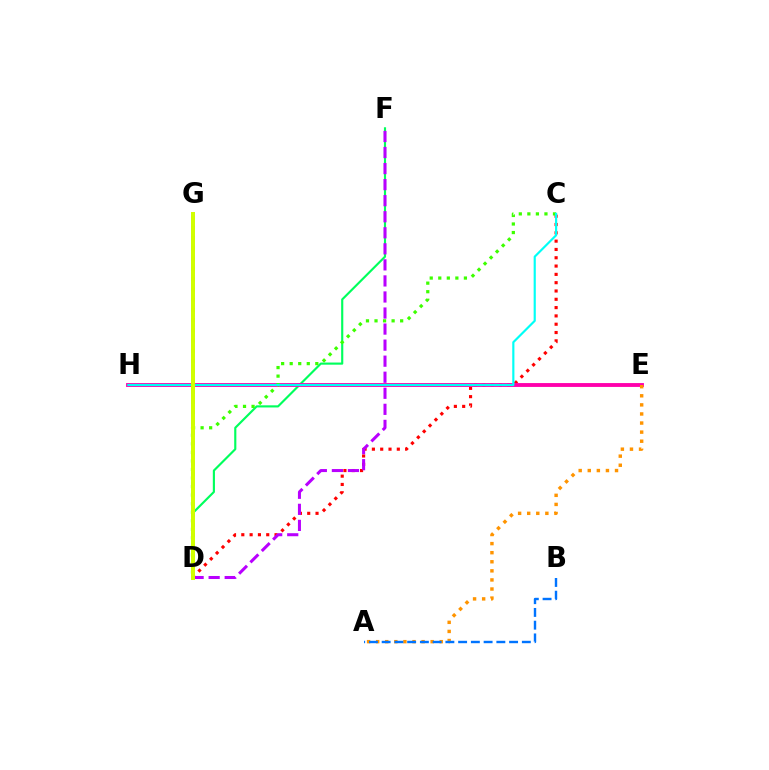{('D', 'F'): [{'color': '#00ff5c', 'line_style': 'solid', 'thickness': 1.54}, {'color': '#b900ff', 'line_style': 'dashed', 'thickness': 2.18}], ('D', 'G'): [{'color': '#2500ff', 'line_style': 'dotted', 'thickness': 2.78}, {'color': '#d1ff00', 'line_style': 'solid', 'thickness': 2.86}], ('C', 'D'): [{'color': '#ff0000', 'line_style': 'dotted', 'thickness': 2.26}, {'color': '#3dff00', 'line_style': 'dotted', 'thickness': 2.32}], ('E', 'H'): [{'color': '#ff00ac', 'line_style': 'solid', 'thickness': 2.78}], ('A', 'E'): [{'color': '#ff9400', 'line_style': 'dotted', 'thickness': 2.47}], ('C', 'H'): [{'color': '#00fff6', 'line_style': 'solid', 'thickness': 1.56}], ('A', 'B'): [{'color': '#0074ff', 'line_style': 'dashed', 'thickness': 1.73}]}